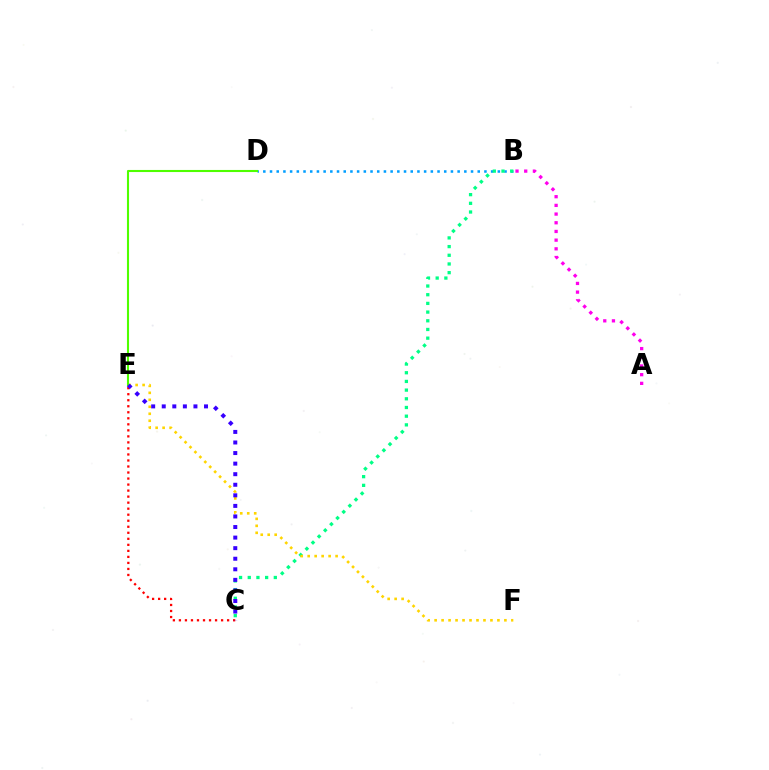{('B', 'D'): [{'color': '#009eff', 'line_style': 'dotted', 'thickness': 1.82}], ('B', 'C'): [{'color': '#00ff86', 'line_style': 'dotted', 'thickness': 2.36}], ('E', 'F'): [{'color': '#ffd500', 'line_style': 'dotted', 'thickness': 1.9}], ('C', 'E'): [{'color': '#ff0000', 'line_style': 'dotted', 'thickness': 1.64}, {'color': '#3700ff', 'line_style': 'dotted', 'thickness': 2.87}], ('D', 'E'): [{'color': '#4fff00', 'line_style': 'solid', 'thickness': 1.5}], ('A', 'B'): [{'color': '#ff00ed', 'line_style': 'dotted', 'thickness': 2.36}]}